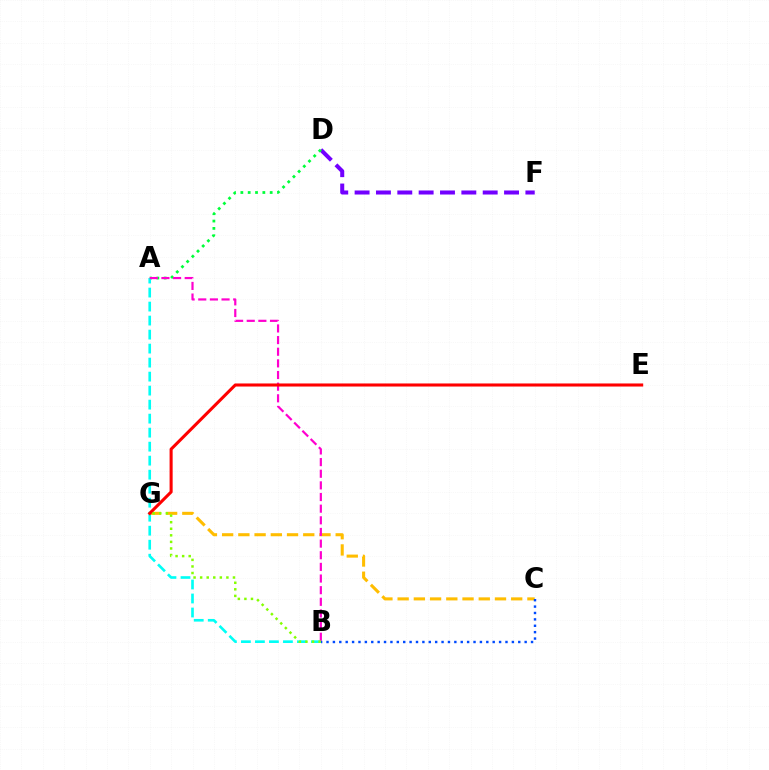{('C', 'G'): [{'color': '#ffbd00', 'line_style': 'dashed', 'thickness': 2.2}], ('D', 'F'): [{'color': '#7200ff', 'line_style': 'dashed', 'thickness': 2.9}], ('A', 'D'): [{'color': '#00ff39', 'line_style': 'dotted', 'thickness': 1.99}], ('A', 'B'): [{'color': '#00fff6', 'line_style': 'dashed', 'thickness': 1.9}, {'color': '#ff00cf', 'line_style': 'dashed', 'thickness': 1.58}], ('B', 'C'): [{'color': '#004bff', 'line_style': 'dotted', 'thickness': 1.74}], ('E', 'G'): [{'color': '#ff0000', 'line_style': 'solid', 'thickness': 2.21}], ('B', 'G'): [{'color': '#84ff00', 'line_style': 'dotted', 'thickness': 1.78}]}